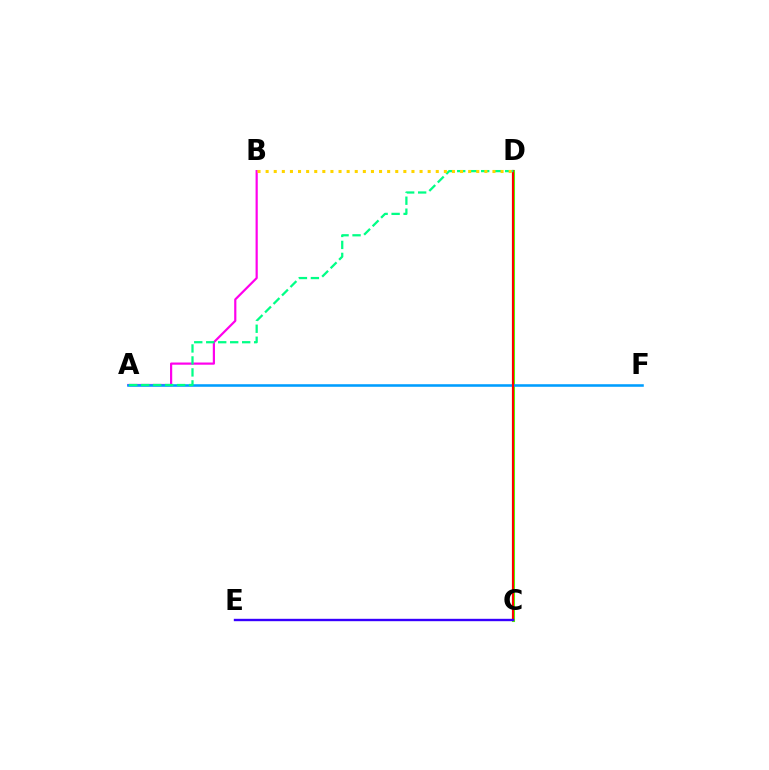{('C', 'D'): [{'color': '#4fff00', 'line_style': 'solid', 'thickness': 2.22}, {'color': '#ff0000', 'line_style': 'solid', 'thickness': 1.53}], ('A', 'B'): [{'color': '#ff00ed', 'line_style': 'solid', 'thickness': 1.58}], ('A', 'F'): [{'color': '#009eff', 'line_style': 'solid', 'thickness': 1.85}], ('A', 'D'): [{'color': '#00ff86', 'line_style': 'dashed', 'thickness': 1.63}], ('B', 'D'): [{'color': '#ffd500', 'line_style': 'dotted', 'thickness': 2.2}], ('C', 'E'): [{'color': '#3700ff', 'line_style': 'solid', 'thickness': 1.71}]}